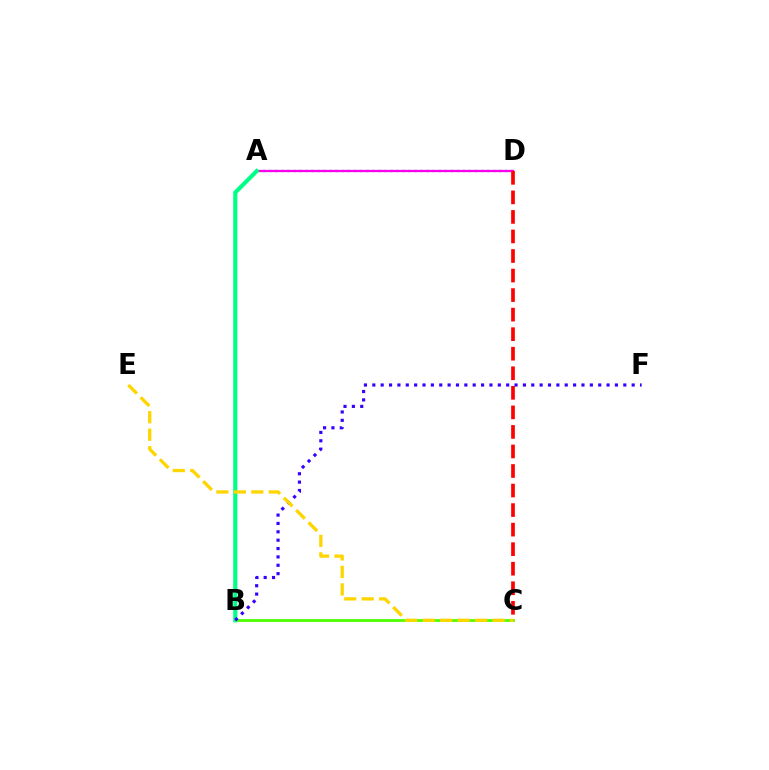{('A', 'D'): [{'color': '#009eff', 'line_style': 'dotted', 'thickness': 1.64}, {'color': '#ff00ed', 'line_style': 'solid', 'thickness': 1.64}], ('B', 'C'): [{'color': '#4fff00', 'line_style': 'solid', 'thickness': 2.01}], ('C', 'D'): [{'color': '#ff0000', 'line_style': 'dashed', 'thickness': 2.66}], ('A', 'B'): [{'color': '#00ff86', 'line_style': 'solid', 'thickness': 2.97}], ('B', 'F'): [{'color': '#3700ff', 'line_style': 'dotted', 'thickness': 2.27}], ('C', 'E'): [{'color': '#ffd500', 'line_style': 'dashed', 'thickness': 2.37}]}